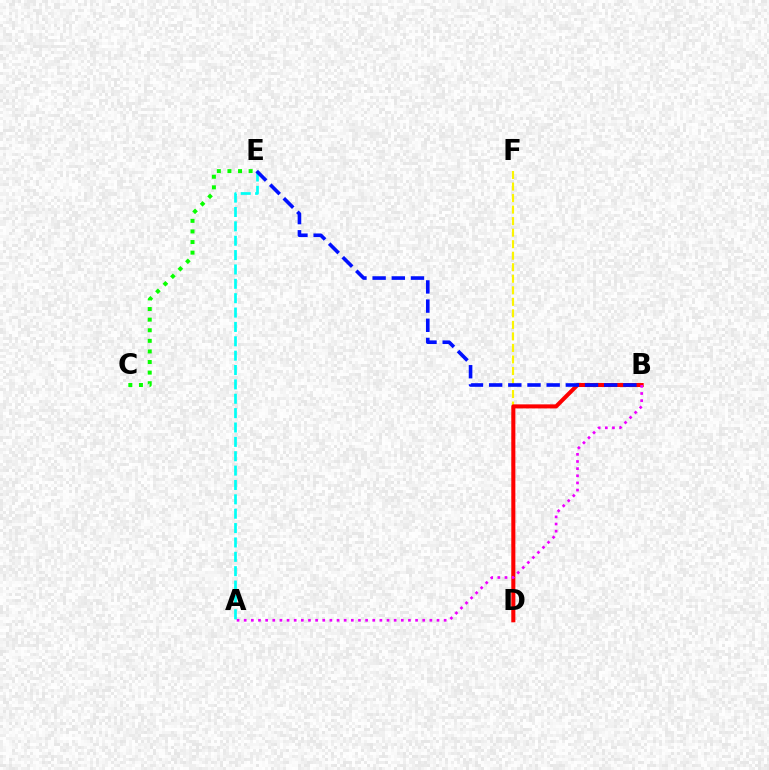{('A', 'E'): [{'color': '#00fff6', 'line_style': 'dashed', 'thickness': 1.95}], ('D', 'F'): [{'color': '#fcf500', 'line_style': 'dashed', 'thickness': 1.57}], ('B', 'D'): [{'color': '#ff0000', 'line_style': 'solid', 'thickness': 2.92}], ('B', 'E'): [{'color': '#0010ff', 'line_style': 'dashed', 'thickness': 2.61}], ('A', 'B'): [{'color': '#ee00ff', 'line_style': 'dotted', 'thickness': 1.94}], ('C', 'E'): [{'color': '#08ff00', 'line_style': 'dotted', 'thickness': 2.88}]}